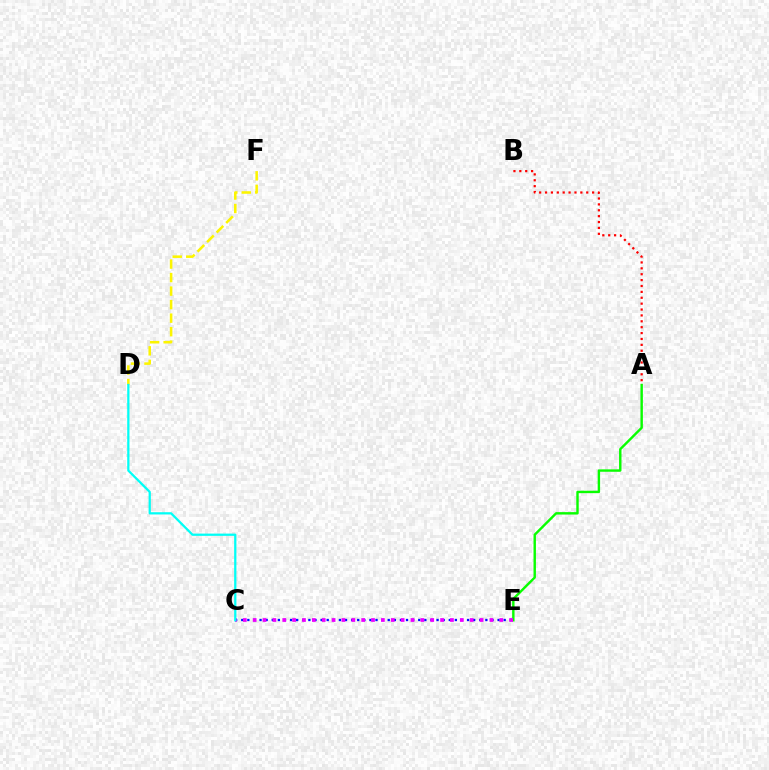{('A', 'E'): [{'color': '#08ff00', 'line_style': 'solid', 'thickness': 1.74}], ('D', 'F'): [{'color': '#fcf500', 'line_style': 'dashed', 'thickness': 1.84}], ('A', 'B'): [{'color': '#ff0000', 'line_style': 'dotted', 'thickness': 1.6}], ('C', 'E'): [{'color': '#0010ff', 'line_style': 'dotted', 'thickness': 1.66}, {'color': '#ee00ff', 'line_style': 'dotted', 'thickness': 2.68}], ('C', 'D'): [{'color': '#00fff6', 'line_style': 'solid', 'thickness': 1.62}]}